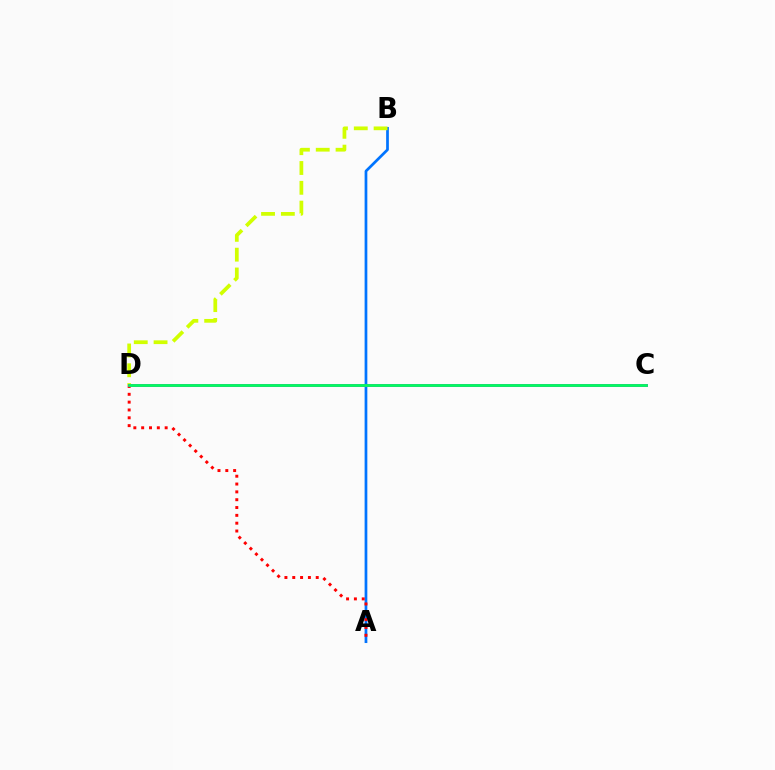{('A', 'B'): [{'color': '#0074ff', 'line_style': 'solid', 'thickness': 1.96}], ('A', 'D'): [{'color': '#ff0000', 'line_style': 'dotted', 'thickness': 2.13}], ('B', 'D'): [{'color': '#d1ff00', 'line_style': 'dashed', 'thickness': 2.69}], ('C', 'D'): [{'color': '#b900ff', 'line_style': 'solid', 'thickness': 2.07}, {'color': '#00ff5c', 'line_style': 'solid', 'thickness': 1.99}]}